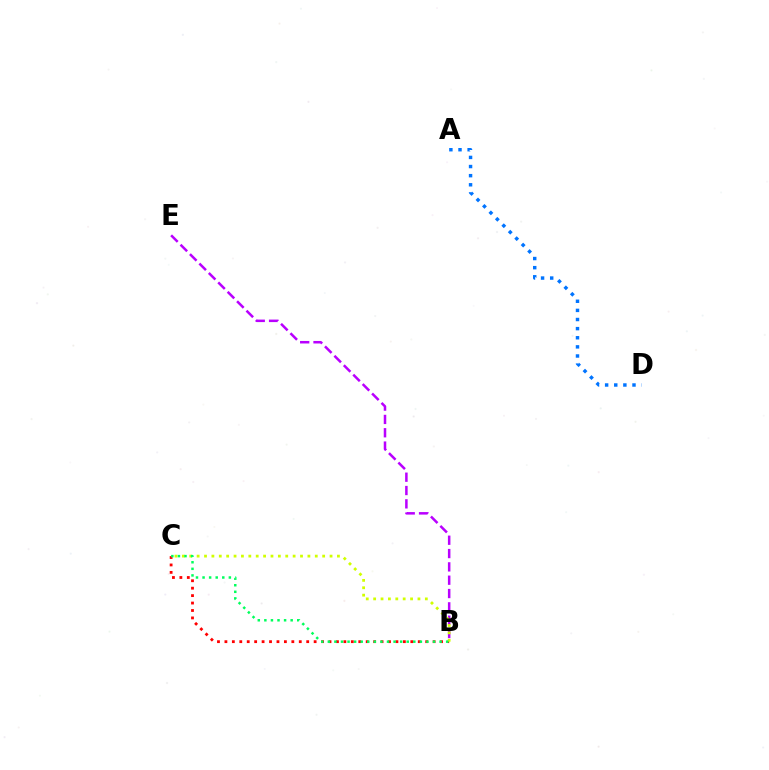{('B', 'C'): [{'color': '#ff0000', 'line_style': 'dotted', 'thickness': 2.02}, {'color': '#d1ff00', 'line_style': 'dotted', 'thickness': 2.01}, {'color': '#00ff5c', 'line_style': 'dotted', 'thickness': 1.79}], ('B', 'E'): [{'color': '#b900ff', 'line_style': 'dashed', 'thickness': 1.81}], ('A', 'D'): [{'color': '#0074ff', 'line_style': 'dotted', 'thickness': 2.48}]}